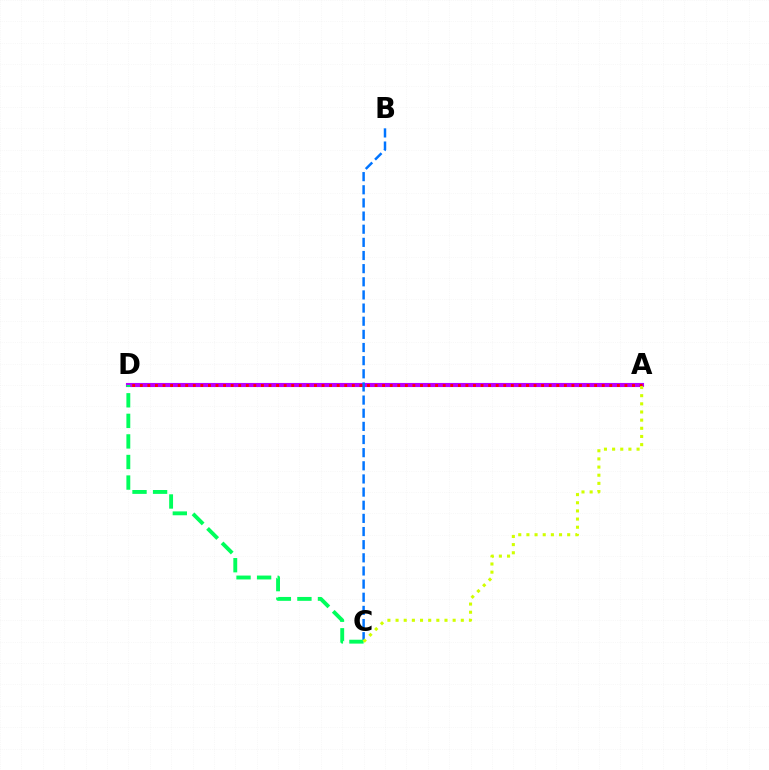{('A', 'D'): [{'color': '#b900ff', 'line_style': 'solid', 'thickness': 2.96}, {'color': '#ff0000', 'line_style': 'dotted', 'thickness': 2.06}], ('B', 'C'): [{'color': '#0074ff', 'line_style': 'dashed', 'thickness': 1.79}], ('C', 'D'): [{'color': '#00ff5c', 'line_style': 'dashed', 'thickness': 2.79}], ('A', 'C'): [{'color': '#d1ff00', 'line_style': 'dotted', 'thickness': 2.22}]}